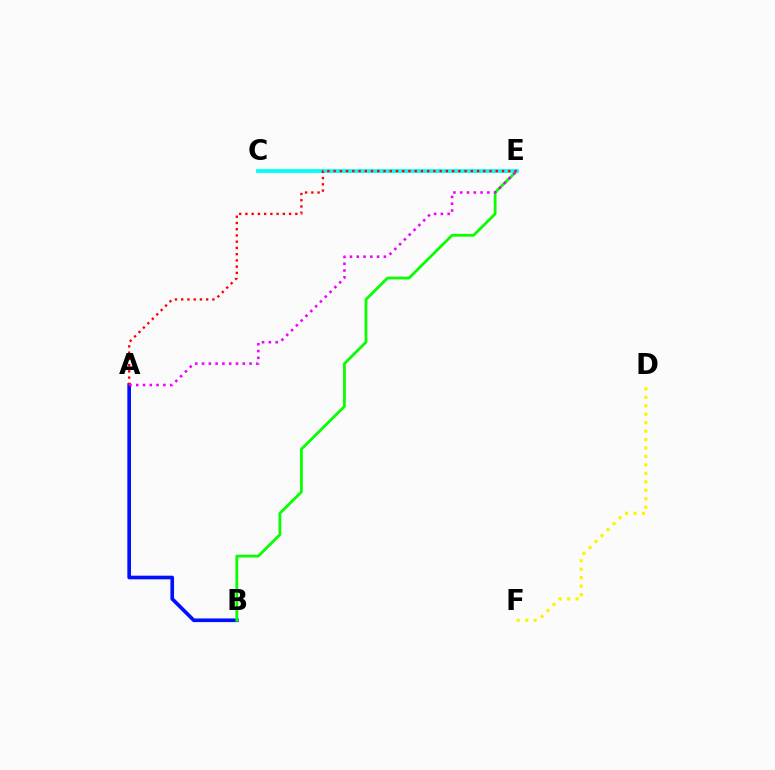{('A', 'B'): [{'color': '#0010ff', 'line_style': 'solid', 'thickness': 2.62}], ('B', 'E'): [{'color': '#08ff00', 'line_style': 'solid', 'thickness': 2.01}], ('C', 'E'): [{'color': '#00fff6', 'line_style': 'solid', 'thickness': 2.73}], ('D', 'F'): [{'color': '#fcf500', 'line_style': 'dotted', 'thickness': 2.3}], ('A', 'E'): [{'color': '#ff0000', 'line_style': 'dotted', 'thickness': 1.69}, {'color': '#ee00ff', 'line_style': 'dotted', 'thickness': 1.84}]}